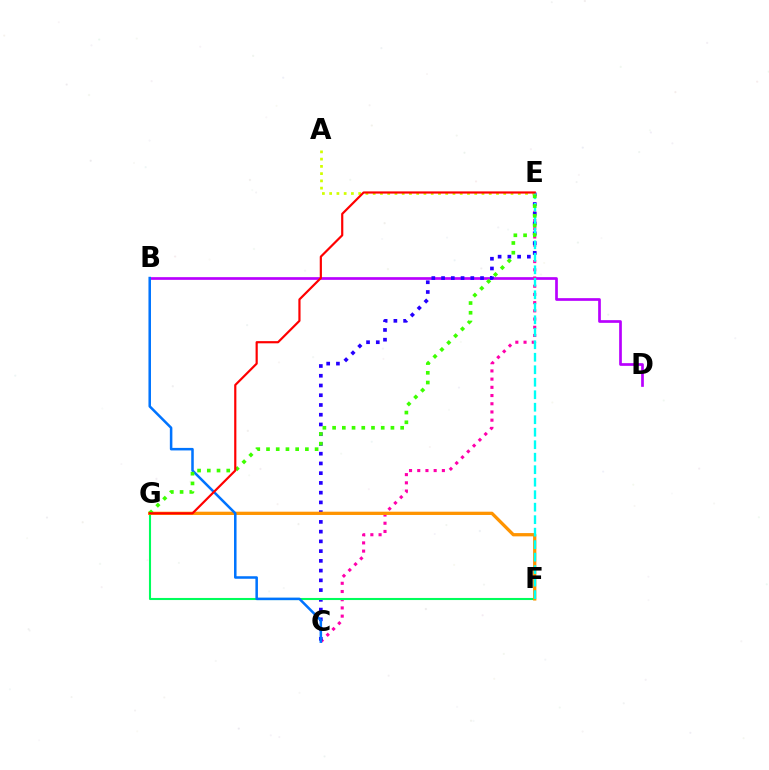{('B', 'D'): [{'color': '#b900ff', 'line_style': 'solid', 'thickness': 1.94}], ('C', 'E'): [{'color': '#ff00ac', 'line_style': 'dotted', 'thickness': 2.23}, {'color': '#2500ff', 'line_style': 'dotted', 'thickness': 2.65}], ('F', 'G'): [{'color': '#00ff5c', 'line_style': 'solid', 'thickness': 1.5}, {'color': '#ff9400', 'line_style': 'solid', 'thickness': 2.36}], ('A', 'E'): [{'color': '#d1ff00', 'line_style': 'dotted', 'thickness': 1.97}], ('E', 'F'): [{'color': '#00fff6', 'line_style': 'dashed', 'thickness': 1.7}], ('B', 'C'): [{'color': '#0074ff', 'line_style': 'solid', 'thickness': 1.82}], ('E', 'G'): [{'color': '#3dff00', 'line_style': 'dotted', 'thickness': 2.64}, {'color': '#ff0000', 'line_style': 'solid', 'thickness': 1.58}]}